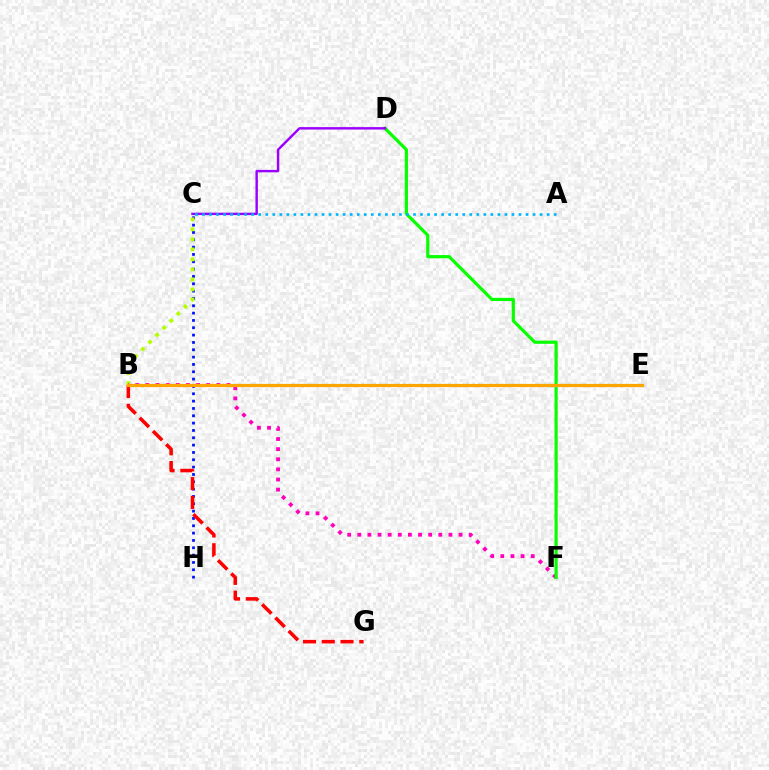{('C', 'H'): [{'color': '#0010ff', 'line_style': 'dotted', 'thickness': 1.99}], ('B', 'C'): [{'color': '#b3ff00', 'line_style': 'dotted', 'thickness': 2.72}], ('B', 'E'): [{'color': '#00ff9d', 'line_style': 'dotted', 'thickness': 1.59}, {'color': '#ffa500', 'line_style': 'solid', 'thickness': 2.3}], ('B', 'F'): [{'color': '#ff00bd', 'line_style': 'dotted', 'thickness': 2.75}], ('B', 'G'): [{'color': '#ff0000', 'line_style': 'dashed', 'thickness': 2.55}], ('D', 'F'): [{'color': '#08ff00', 'line_style': 'solid', 'thickness': 2.3}], ('C', 'D'): [{'color': '#9b00ff', 'line_style': 'solid', 'thickness': 1.75}], ('A', 'C'): [{'color': '#00b5ff', 'line_style': 'dotted', 'thickness': 1.91}]}